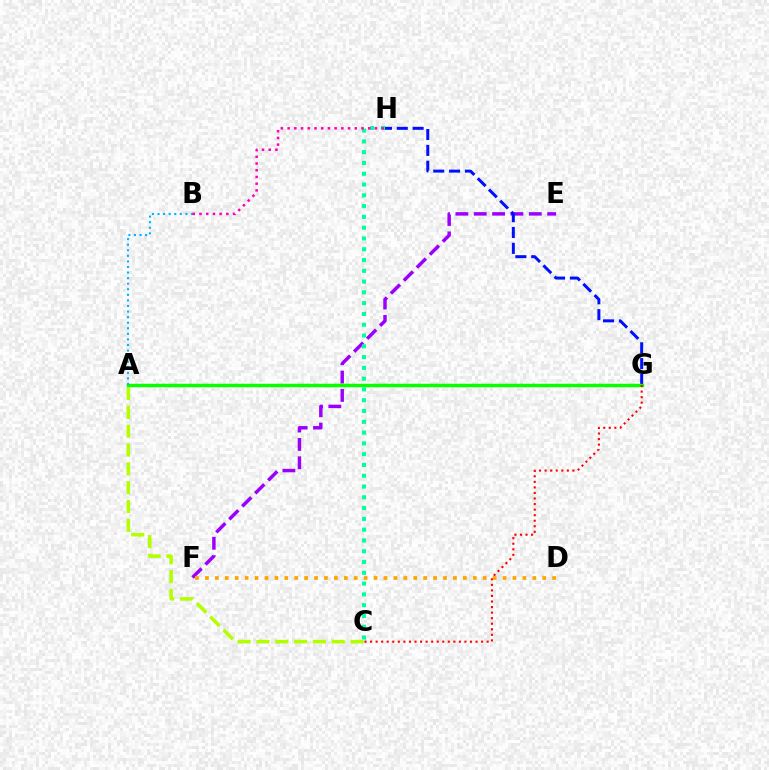{('E', 'F'): [{'color': '#9b00ff', 'line_style': 'dashed', 'thickness': 2.49}], ('G', 'H'): [{'color': '#0010ff', 'line_style': 'dashed', 'thickness': 2.15}], ('C', 'H'): [{'color': '#00ff9d', 'line_style': 'dotted', 'thickness': 2.93}], ('A', 'G'): [{'color': '#08ff00', 'line_style': 'solid', 'thickness': 2.48}], ('A', 'B'): [{'color': '#00b5ff', 'line_style': 'dotted', 'thickness': 1.51}], ('B', 'H'): [{'color': '#ff00bd', 'line_style': 'dotted', 'thickness': 1.82}], ('A', 'C'): [{'color': '#b3ff00', 'line_style': 'dashed', 'thickness': 2.56}], ('C', 'G'): [{'color': '#ff0000', 'line_style': 'dotted', 'thickness': 1.51}], ('D', 'F'): [{'color': '#ffa500', 'line_style': 'dotted', 'thickness': 2.7}]}